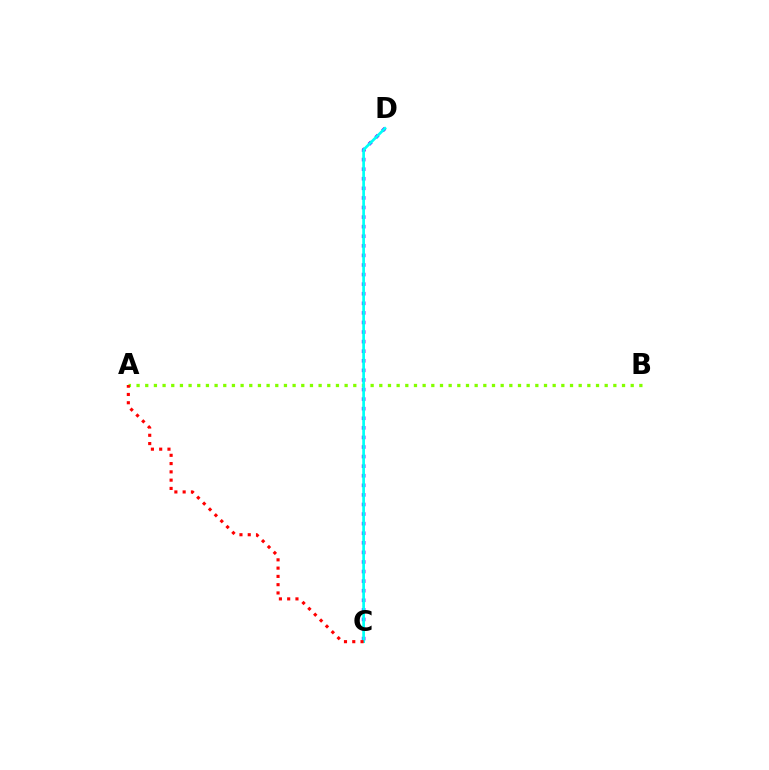{('A', 'B'): [{'color': '#84ff00', 'line_style': 'dotted', 'thickness': 2.36}], ('C', 'D'): [{'color': '#7200ff', 'line_style': 'dotted', 'thickness': 2.6}, {'color': '#00fff6', 'line_style': 'solid', 'thickness': 1.94}], ('A', 'C'): [{'color': '#ff0000', 'line_style': 'dotted', 'thickness': 2.25}]}